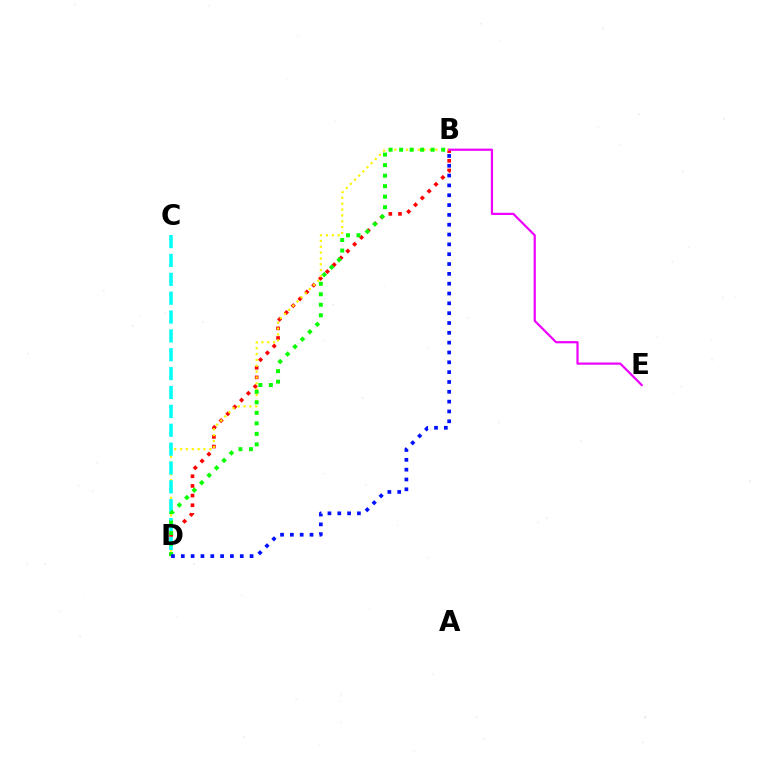{('B', 'D'): [{'color': '#ff0000', 'line_style': 'dotted', 'thickness': 2.62}, {'color': '#fcf500', 'line_style': 'dotted', 'thickness': 1.59}, {'color': '#08ff00', 'line_style': 'dotted', 'thickness': 2.86}, {'color': '#0010ff', 'line_style': 'dotted', 'thickness': 2.67}], ('B', 'E'): [{'color': '#ee00ff', 'line_style': 'solid', 'thickness': 1.58}], ('C', 'D'): [{'color': '#00fff6', 'line_style': 'dashed', 'thickness': 2.56}]}